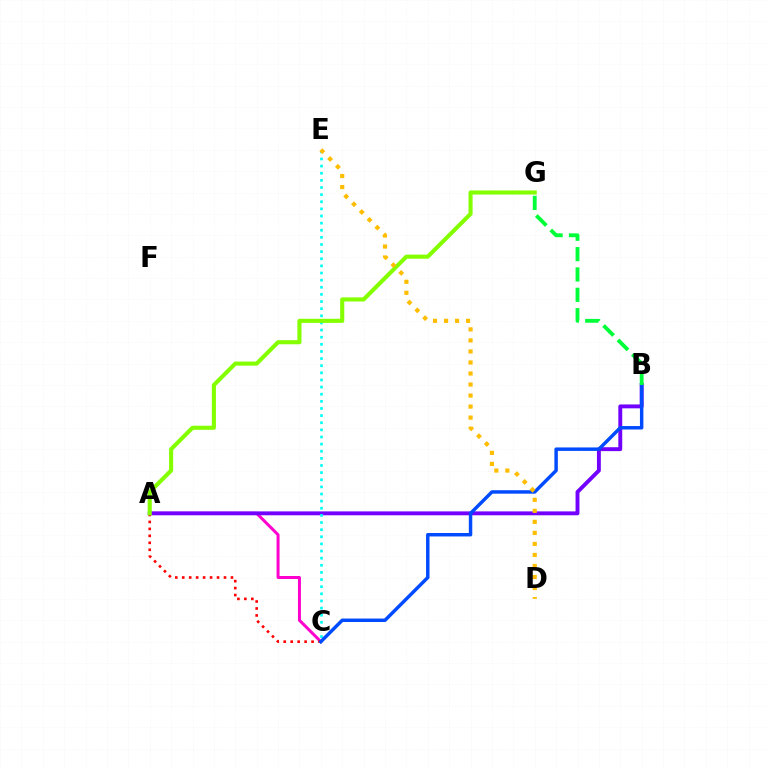{('A', 'C'): [{'color': '#ff00cf', 'line_style': 'solid', 'thickness': 2.15}, {'color': '#ff0000', 'line_style': 'dotted', 'thickness': 1.89}], ('A', 'B'): [{'color': '#7200ff', 'line_style': 'solid', 'thickness': 2.8}], ('C', 'E'): [{'color': '#00fff6', 'line_style': 'dotted', 'thickness': 1.94}], ('A', 'G'): [{'color': '#84ff00', 'line_style': 'solid', 'thickness': 2.95}], ('B', 'C'): [{'color': '#004bff', 'line_style': 'solid', 'thickness': 2.49}], ('B', 'G'): [{'color': '#00ff39', 'line_style': 'dashed', 'thickness': 2.77}], ('D', 'E'): [{'color': '#ffbd00', 'line_style': 'dotted', 'thickness': 3.0}]}